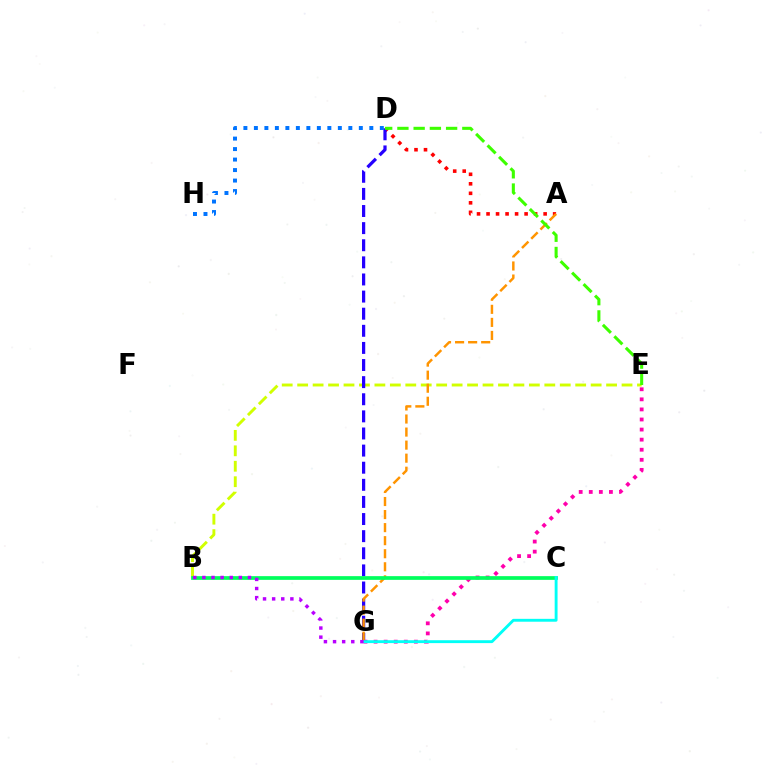{('A', 'D'): [{'color': '#ff0000', 'line_style': 'dotted', 'thickness': 2.59}], ('B', 'E'): [{'color': '#d1ff00', 'line_style': 'dashed', 'thickness': 2.1}], ('E', 'G'): [{'color': '#ff00ac', 'line_style': 'dotted', 'thickness': 2.74}], ('D', 'G'): [{'color': '#2500ff', 'line_style': 'dashed', 'thickness': 2.32}], ('A', 'G'): [{'color': '#ff9400', 'line_style': 'dashed', 'thickness': 1.77}], ('B', 'C'): [{'color': '#00ff5c', 'line_style': 'solid', 'thickness': 2.67}], ('C', 'G'): [{'color': '#00fff6', 'line_style': 'solid', 'thickness': 2.07}], ('B', 'G'): [{'color': '#b900ff', 'line_style': 'dotted', 'thickness': 2.48}], ('D', 'H'): [{'color': '#0074ff', 'line_style': 'dotted', 'thickness': 2.85}], ('D', 'E'): [{'color': '#3dff00', 'line_style': 'dashed', 'thickness': 2.2}]}